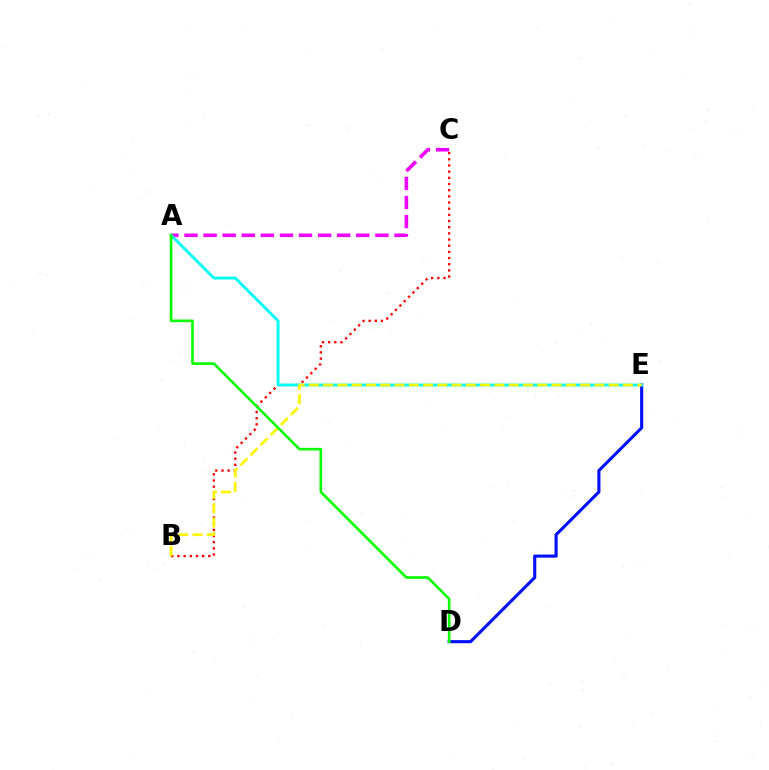{('A', 'C'): [{'color': '#ee00ff', 'line_style': 'dashed', 'thickness': 2.59}], ('B', 'C'): [{'color': '#ff0000', 'line_style': 'dotted', 'thickness': 1.68}], ('D', 'E'): [{'color': '#0010ff', 'line_style': 'solid', 'thickness': 2.24}], ('A', 'E'): [{'color': '#00fff6', 'line_style': 'solid', 'thickness': 2.09}], ('B', 'E'): [{'color': '#fcf500', 'line_style': 'dashed', 'thickness': 1.94}], ('A', 'D'): [{'color': '#08ff00', 'line_style': 'solid', 'thickness': 1.9}]}